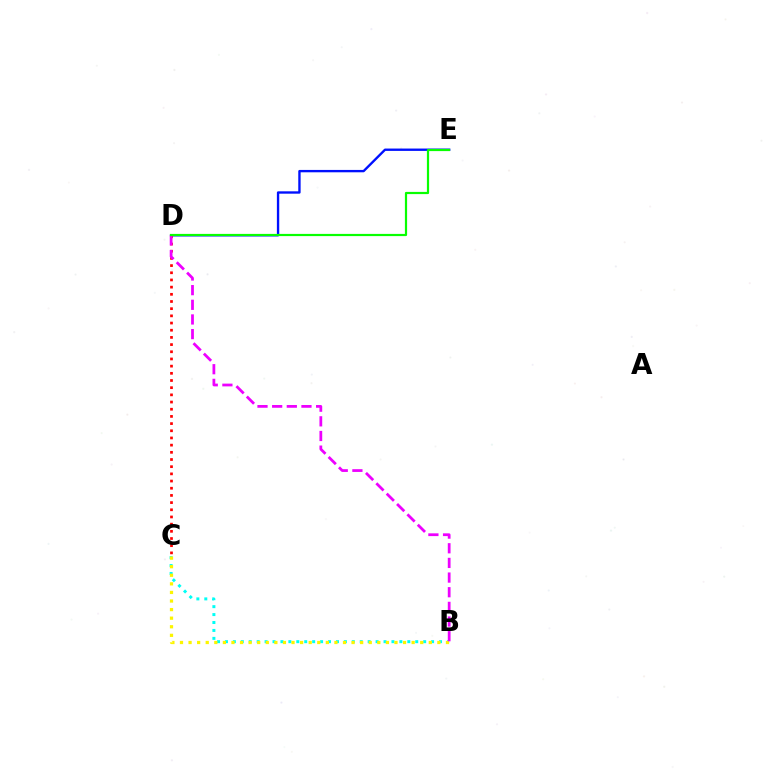{('B', 'C'): [{'color': '#00fff6', 'line_style': 'dotted', 'thickness': 2.15}, {'color': '#fcf500', 'line_style': 'dotted', 'thickness': 2.33}], ('D', 'E'): [{'color': '#0010ff', 'line_style': 'solid', 'thickness': 1.7}, {'color': '#08ff00', 'line_style': 'solid', 'thickness': 1.59}], ('C', 'D'): [{'color': '#ff0000', 'line_style': 'dotted', 'thickness': 1.95}], ('B', 'D'): [{'color': '#ee00ff', 'line_style': 'dashed', 'thickness': 1.99}]}